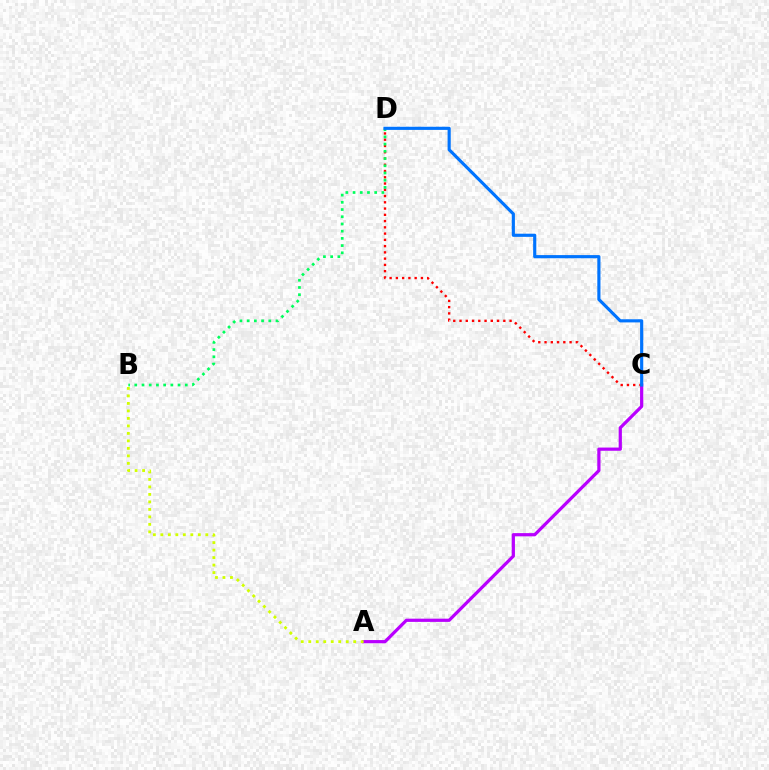{('A', 'C'): [{'color': '#b900ff', 'line_style': 'solid', 'thickness': 2.32}], ('A', 'B'): [{'color': '#d1ff00', 'line_style': 'dotted', 'thickness': 2.04}], ('C', 'D'): [{'color': '#ff0000', 'line_style': 'dotted', 'thickness': 1.7}, {'color': '#0074ff', 'line_style': 'solid', 'thickness': 2.27}], ('B', 'D'): [{'color': '#00ff5c', 'line_style': 'dotted', 'thickness': 1.96}]}